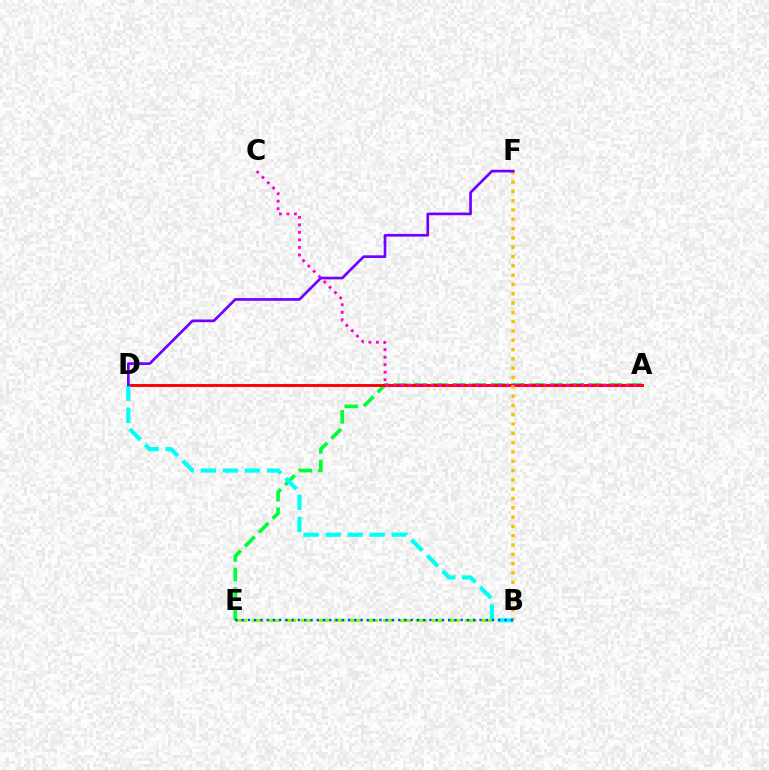{('B', 'E'): [{'color': '#84ff00', 'line_style': 'dashed', 'thickness': 2.23}, {'color': '#004bff', 'line_style': 'dotted', 'thickness': 1.7}], ('A', 'E'): [{'color': '#00ff39', 'line_style': 'dashed', 'thickness': 2.65}], ('A', 'D'): [{'color': '#ff0000', 'line_style': 'solid', 'thickness': 2.09}], ('B', 'F'): [{'color': '#ffbd00', 'line_style': 'dotted', 'thickness': 2.53}], ('B', 'D'): [{'color': '#00fff6', 'line_style': 'dashed', 'thickness': 3.0}], ('D', 'F'): [{'color': '#7200ff', 'line_style': 'solid', 'thickness': 1.93}], ('A', 'C'): [{'color': '#ff00cf', 'line_style': 'dotted', 'thickness': 2.04}]}